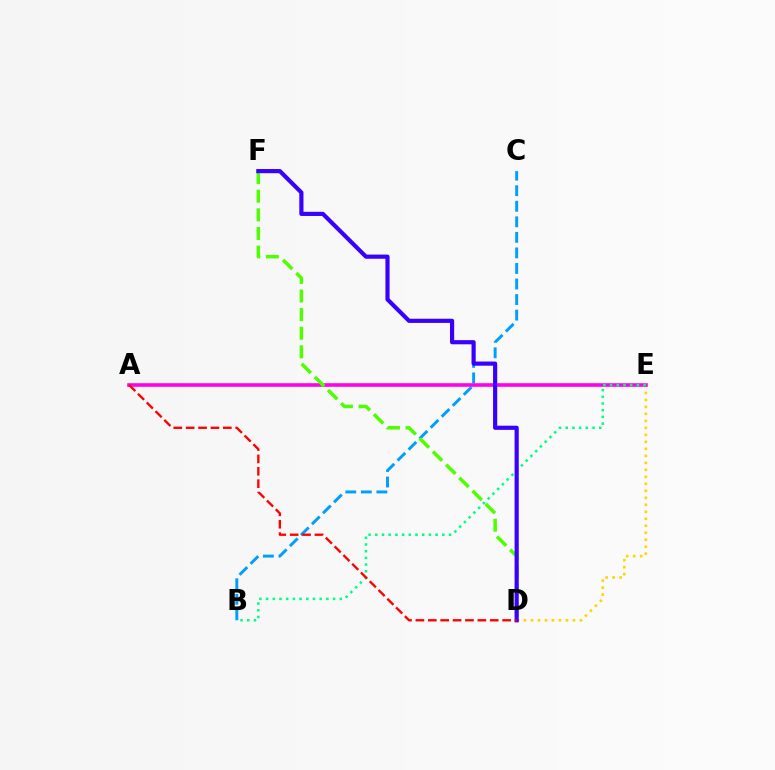{('D', 'E'): [{'color': '#ffd500', 'line_style': 'dotted', 'thickness': 1.9}], ('B', 'C'): [{'color': '#009eff', 'line_style': 'dashed', 'thickness': 2.11}], ('A', 'E'): [{'color': '#ff00ed', 'line_style': 'solid', 'thickness': 2.6}], ('B', 'E'): [{'color': '#00ff86', 'line_style': 'dotted', 'thickness': 1.82}], ('D', 'F'): [{'color': '#4fff00', 'line_style': 'dashed', 'thickness': 2.53}, {'color': '#3700ff', 'line_style': 'solid', 'thickness': 2.99}], ('A', 'D'): [{'color': '#ff0000', 'line_style': 'dashed', 'thickness': 1.68}]}